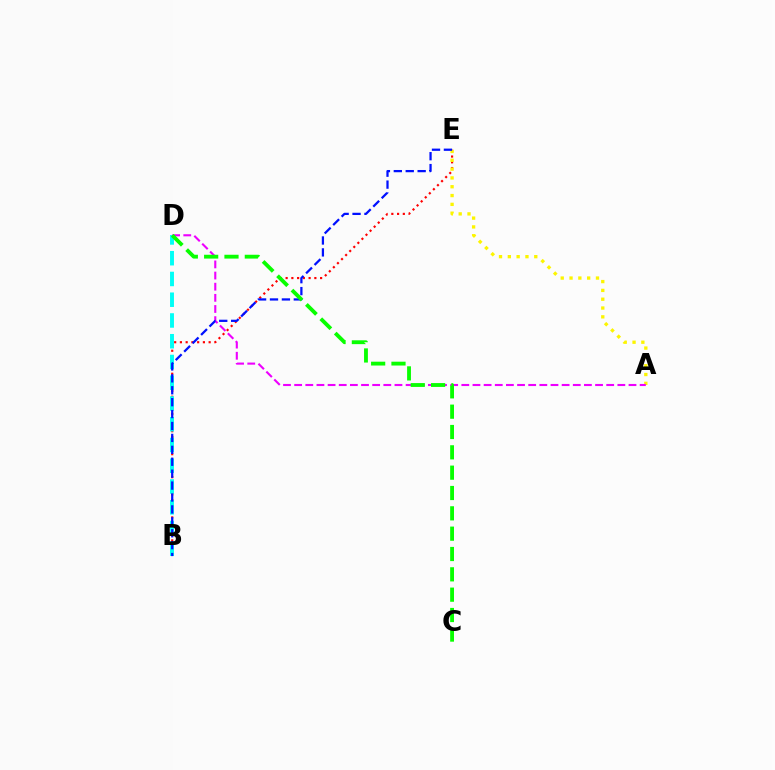{('B', 'E'): [{'color': '#ff0000', 'line_style': 'dotted', 'thickness': 1.56}, {'color': '#0010ff', 'line_style': 'dashed', 'thickness': 1.62}], ('A', 'E'): [{'color': '#fcf500', 'line_style': 'dotted', 'thickness': 2.4}], ('B', 'D'): [{'color': '#00fff6', 'line_style': 'dashed', 'thickness': 2.82}], ('A', 'D'): [{'color': '#ee00ff', 'line_style': 'dashed', 'thickness': 1.51}], ('C', 'D'): [{'color': '#08ff00', 'line_style': 'dashed', 'thickness': 2.76}]}